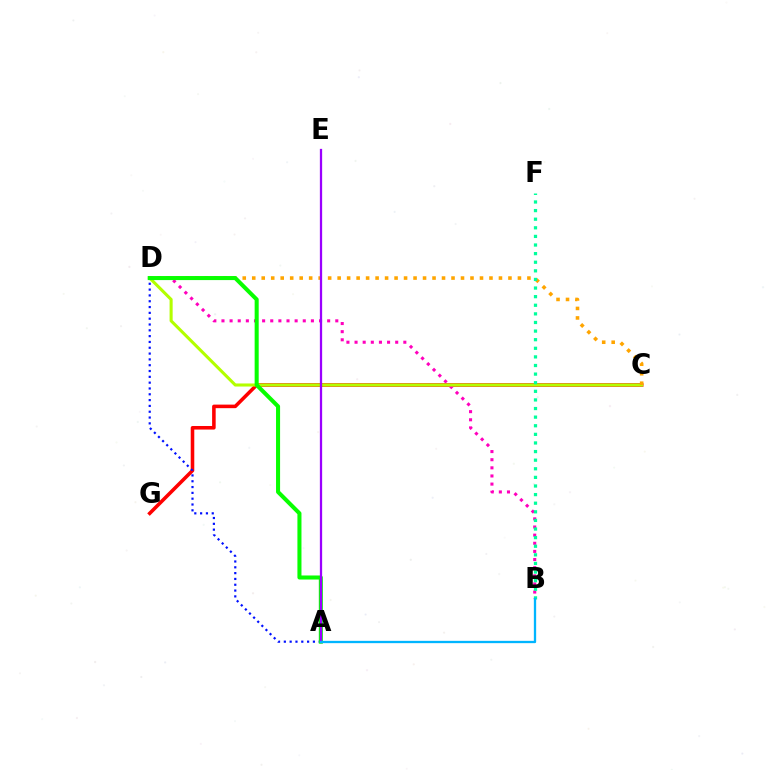{('C', 'G'): [{'color': '#ff0000', 'line_style': 'solid', 'thickness': 2.56}], ('B', 'D'): [{'color': '#ff00bd', 'line_style': 'dotted', 'thickness': 2.21}], ('C', 'D'): [{'color': '#b3ff00', 'line_style': 'solid', 'thickness': 2.21}, {'color': '#ffa500', 'line_style': 'dotted', 'thickness': 2.58}], ('A', 'D'): [{'color': '#0010ff', 'line_style': 'dotted', 'thickness': 1.58}, {'color': '#08ff00', 'line_style': 'solid', 'thickness': 2.92}], ('B', 'F'): [{'color': '#00ff9d', 'line_style': 'dotted', 'thickness': 2.34}], ('A', 'E'): [{'color': '#9b00ff', 'line_style': 'solid', 'thickness': 1.64}], ('A', 'B'): [{'color': '#00b5ff', 'line_style': 'solid', 'thickness': 1.66}]}